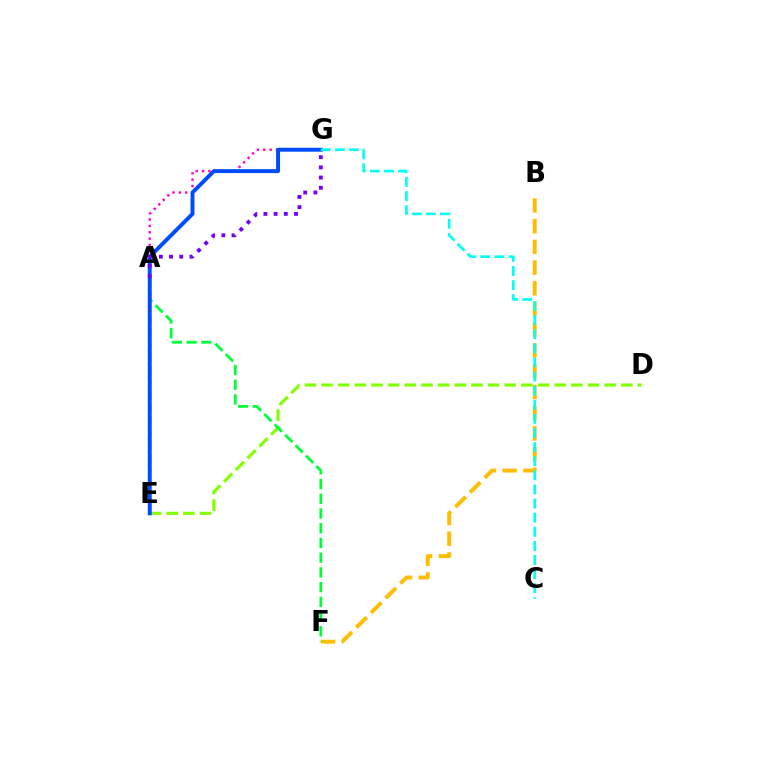{('D', 'E'): [{'color': '#84ff00', 'line_style': 'dashed', 'thickness': 2.26}], ('A', 'G'): [{'color': '#ff00cf', 'line_style': 'dotted', 'thickness': 1.73}, {'color': '#7200ff', 'line_style': 'dotted', 'thickness': 2.77}], ('B', 'F'): [{'color': '#ffbd00', 'line_style': 'dashed', 'thickness': 2.82}], ('A', 'E'): [{'color': '#ff0000', 'line_style': 'dashed', 'thickness': 1.71}], ('A', 'F'): [{'color': '#00ff39', 'line_style': 'dashed', 'thickness': 2.0}], ('E', 'G'): [{'color': '#004bff', 'line_style': 'solid', 'thickness': 2.82}], ('C', 'G'): [{'color': '#00fff6', 'line_style': 'dashed', 'thickness': 1.92}]}